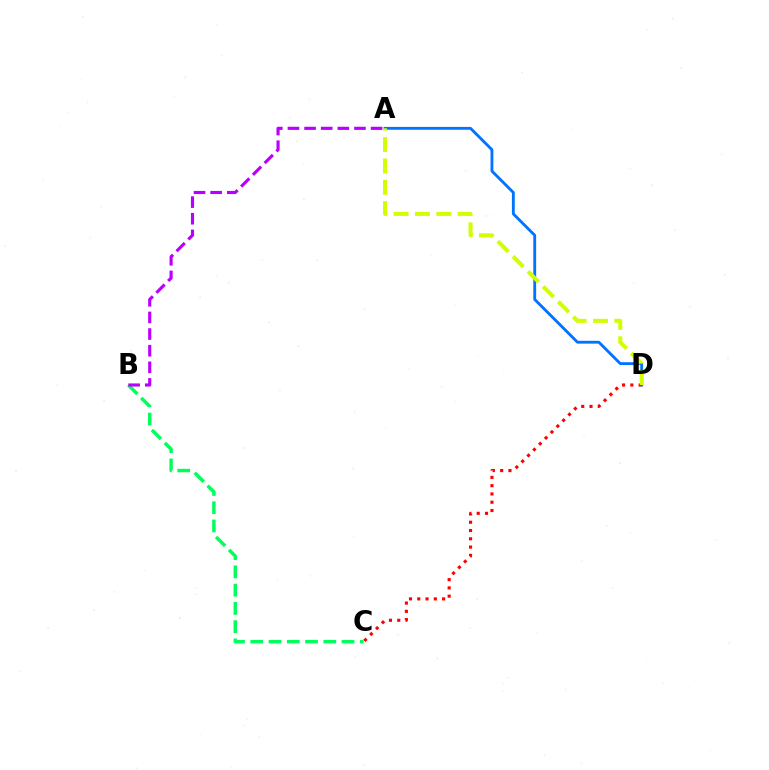{('B', 'C'): [{'color': '#00ff5c', 'line_style': 'dashed', 'thickness': 2.48}], ('A', 'B'): [{'color': '#b900ff', 'line_style': 'dashed', 'thickness': 2.26}], ('C', 'D'): [{'color': '#ff0000', 'line_style': 'dotted', 'thickness': 2.25}], ('A', 'D'): [{'color': '#0074ff', 'line_style': 'solid', 'thickness': 2.05}, {'color': '#d1ff00', 'line_style': 'dashed', 'thickness': 2.9}]}